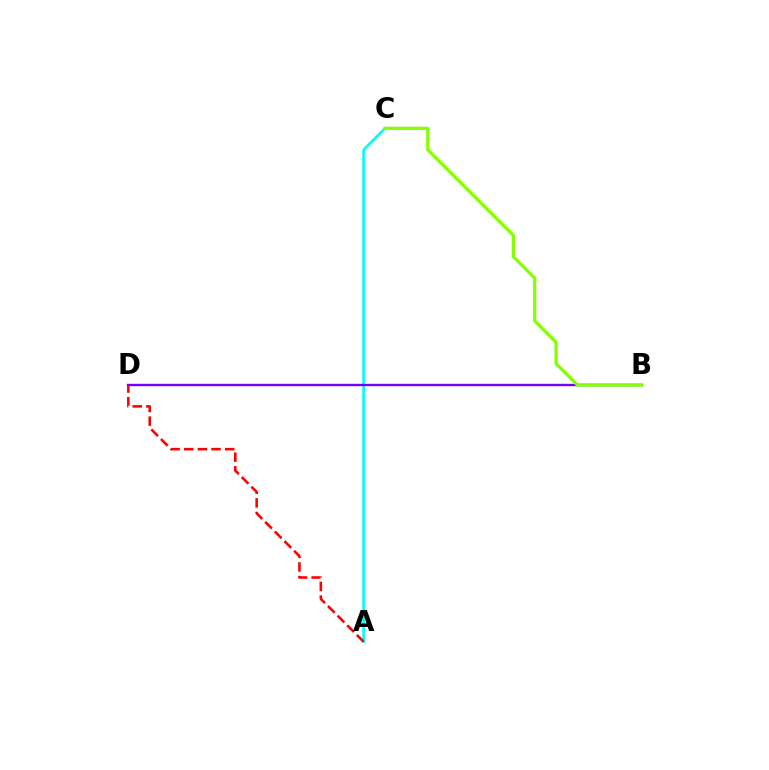{('A', 'C'): [{'color': '#00fff6', 'line_style': 'solid', 'thickness': 1.92}], ('B', 'D'): [{'color': '#7200ff', 'line_style': 'solid', 'thickness': 1.71}], ('B', 'C'): [{'color': '#84ff00', 'line_style': 'solid', 'thickness': 2.32}], ('A', 'D'): [{'color': '#ff0000', 'line_style': 'dashed', 'thickness': 1.85}]}